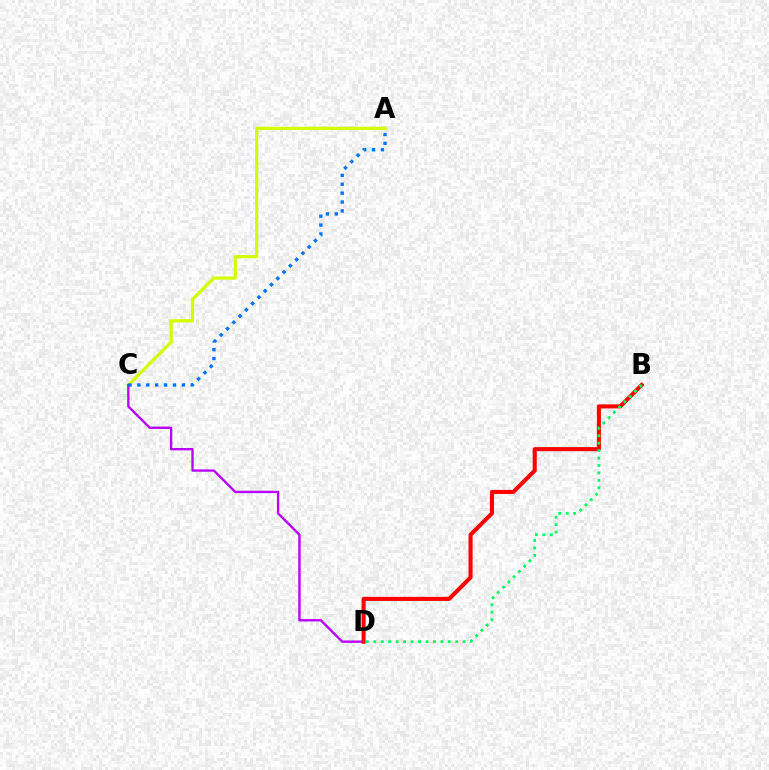{('A', 'C'): [{'color': '#d1ff00', 'line_style': 'solid', 'thickness': 2.33}, {'color': '#0074ff', 'line_style': 'dotted', 'thickness': 2.42}], ('C', 'D'): [{'color': '#b900ff', 'line_style': 'solid', 'thickness': 1.69}], ('B', 'D'): [{'color': '#ff0000', 'line_style': 'solid', 'thickness': 2.92}, {'color': '#00ff5c', 'line_style': 'dotted', 'thickness': 2.02}]}